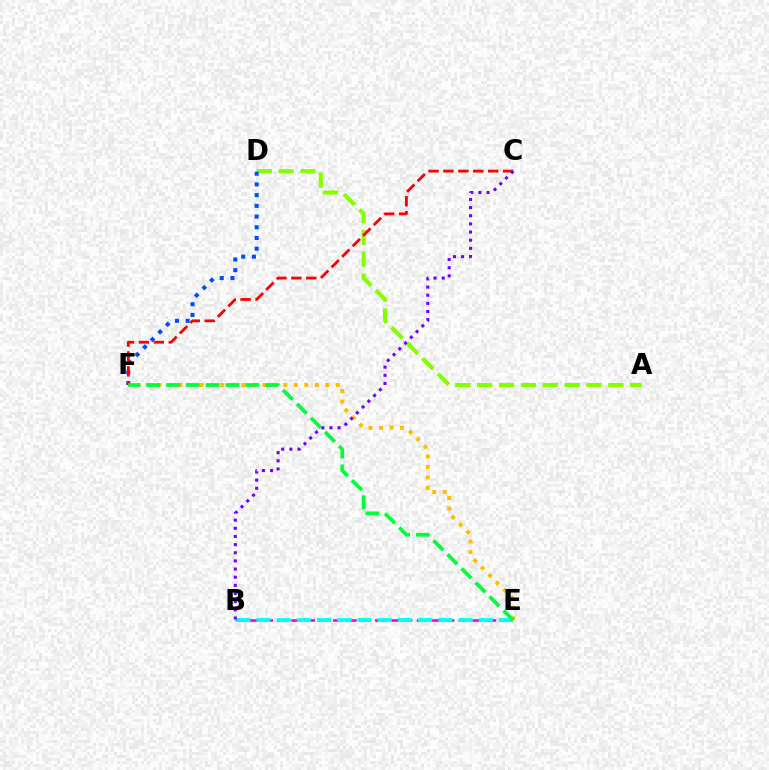{('B', 'E'): [{'color': '#ff00cf', 'line_style': 'dashed', 'thickness': 1.89}, {'color': '#00fff6', 'line_style': 'dashed', 'thickness': 2.74}], ('A', 'D'): [{'color': '#84ff00', 'line_style': 'dashed', 'thickness': 2.97}], ('E', 'F'): [{'color': '#ffbd00', 'line_style': 'dotted', 'thickness': 2.85}, {'color': '#00ff39', 'line_style': 'dashed', 'thickness': 2.69}], ('D', 'F'): [{'color': '#004bff', 'line_style': 'dotted', 'thickness': 2.91}], ('C', 'F'): [{'color': '#ff0000', 'line_style': 'dashed', 'thickness': 2.03}], ('B', 'C'): [{'color': '#7200ff', 'line_style': 'dotted', 'thickness': 2.21}]}